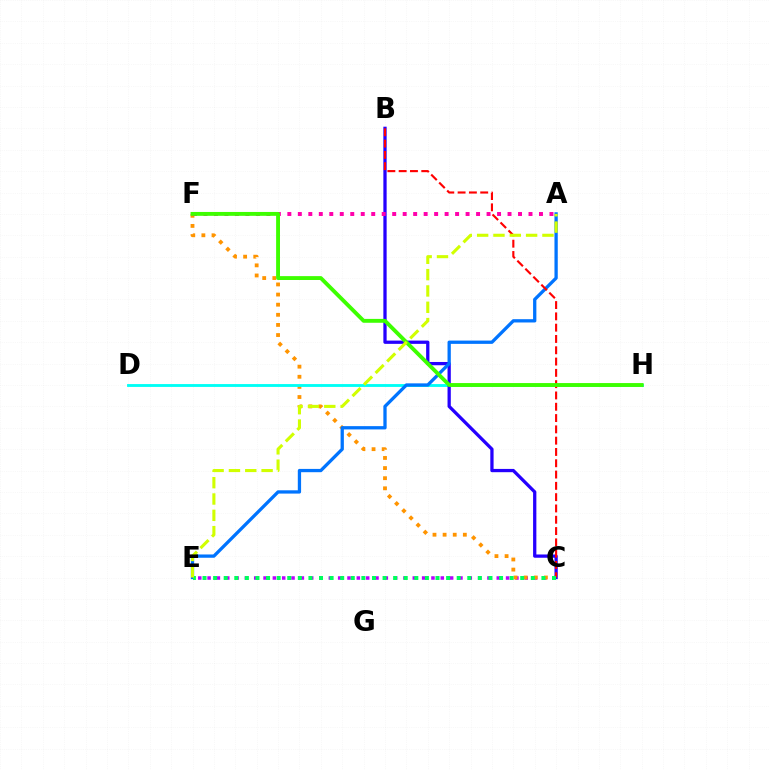{('C', 'E'): [{'color': '#b900ff', 'line_style': 'dotted', 'thickness': 2.53}, {'color': '#00ff5c', 'line_style': 'dotted', 'thickness': 2.88}], ('C', 'F'): [{'color': '#ff9400', 'line_style': 'dotted', 'thickness': 2.75}], ('D', 'H'): [{'color': '#00fff6', 'line_style': 'solid', 'thickness': 2.06}], ('B', 'C'): [{'color': '#2500ff', 'line_style': 'solid', 'thickness': 2.35}, {'color': '#ff0000', 'line_style': 'dashed', 'thickness': 1.53}], ('A', 'F'): [{'color': '#ff00ac', 'line_style': 'dotted', 'thickness': 2.85}], ('A', 'E'): [{'color': '#0074ff', 'line_style': 'solid', 'thickness': 2.37}, {'color': '#d1ff00', 'line_style': 'dashed', 'thickness': 2.22}], ('F', 'H'): [{'color': '#3dff00', 'line_style': 'solid', 'thickness': 2.79}]}